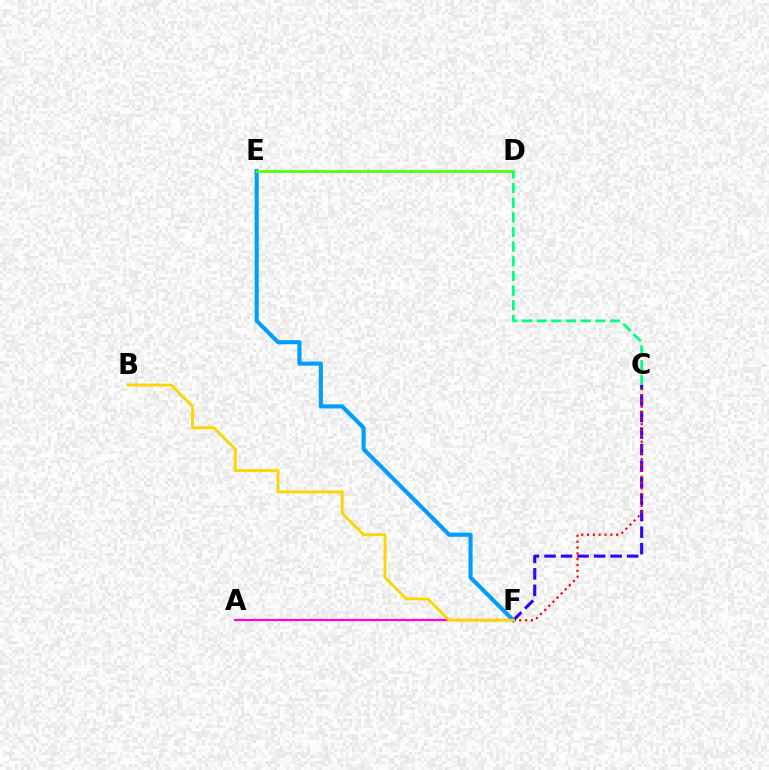{('A', 'F'): [{'color': '#ff00ed', 'line_style': 'solid', 'thickness': 1.57}], ('C', 'F'): [{'color': '#3700ff', 'line_style': 'dashed', 'thickness': 2.24}, {'color': '#ff0000', 'line_style': 'dotted', 'thickness': 1.58}], ('E', 'F'): [{'color': '#009eff', 'line_style': 'solid', 'thickness': 2.96}], ('B', 'F'): [{'color': '#ffd500', 'line_style': 'solid', 'thickness': 2.04}], ('D', 'E'): [{'color': '#4fff00', 'line_style': 'solid', 'thickness': 1.91}], ('C', 'D'): [{'color': '#00ff86', 'line_style': 'dashed', 'thickness': 1.99}]}